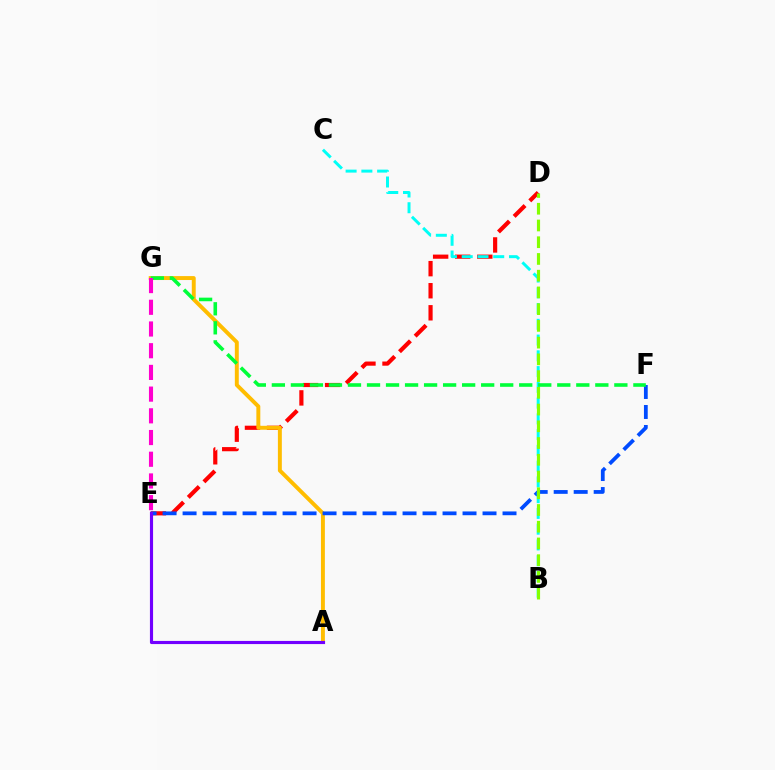{('D', 'E'): [{'color': '#ff0000', 'line_style': 'dashed', 'thickness': 3.0}], ('A', 'G'): [{'color': '#ffbd00', 'line_style': 'solid', 'thickness': 2.83}], ('E', 'F'): [{'color': '#004bff', 'line_style': 'dashed', 'thickness': 2.72}], ('B', 'C'): [{'color': '#00fff6', 'line_style': 'dashed', 'thickness': 2.14}], ('A', 'E'): [{'color': '#7200ff', 'line_style': 'solid', 'thickness': 2.26}], ('F', 'G'): [{'color': '#00ff39', 'line_style': 'dashed', 'thickness': 2.58}], ('B', 'D'): [{'color': '#84ff00', 'line_style': 'dashed', 'thickness': 2.27}], ('E', 'G'): [{'color': '#ff00cf', 'line_style': 'dashed', 'thickness': 2.95}]}